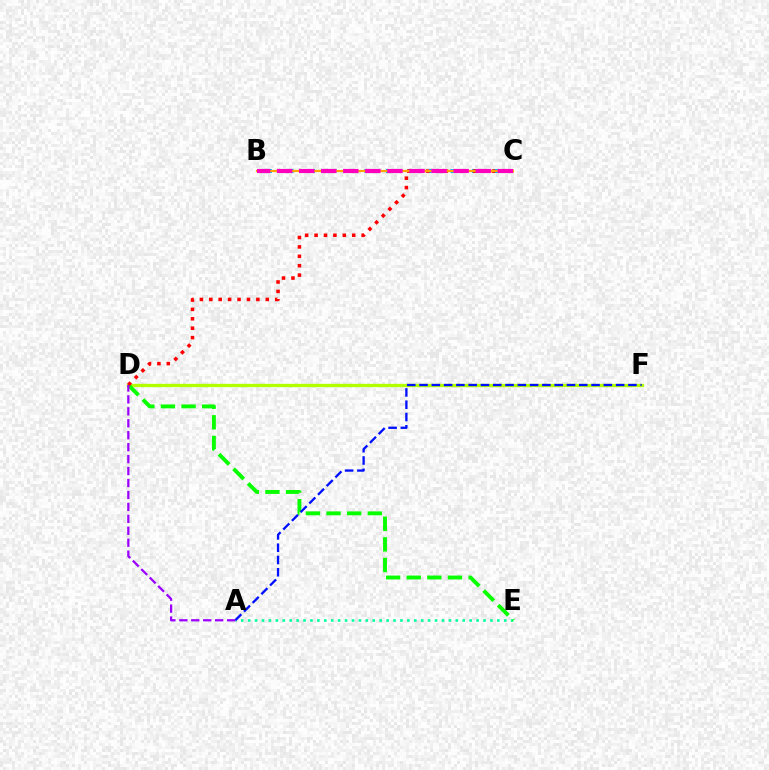{('D', 'F'): [{'color': '#b3ff00', 'line_style': 'solid', 'thickness': 2.39}], ('A', 'E'): [{'color': '#00ff9d', 'line_style': 'dotted', 'thickness': 1.88}], ('B', 'C'): [{'color': '#00b5ff', 'line_style': 'dashed', 'thickness': 2.92}, {'color': '#ffa500', 'line_style': 'solid', 'thickness': 1.6}, {'color': '#ff00bd', 'line_style': 'dashed', 'thickness': 3.0}], ('D', 'E'): [{'color': '#08ff00', 'line_style': 'dashed', 'thickness': 2.8}], ('C', 'D'): [{'color': '#ff0000', 'line_style': 'dotted', 'thickness': 2.56}], ('A', 'F'): [{'color': '#0010ff', 'line_style': 'dashed', 'thickness': 1.67}], ('A', 'D'): [{'color': '#9b00ff', 'line_style': 'dashed', 'thickness': 1.62}]}